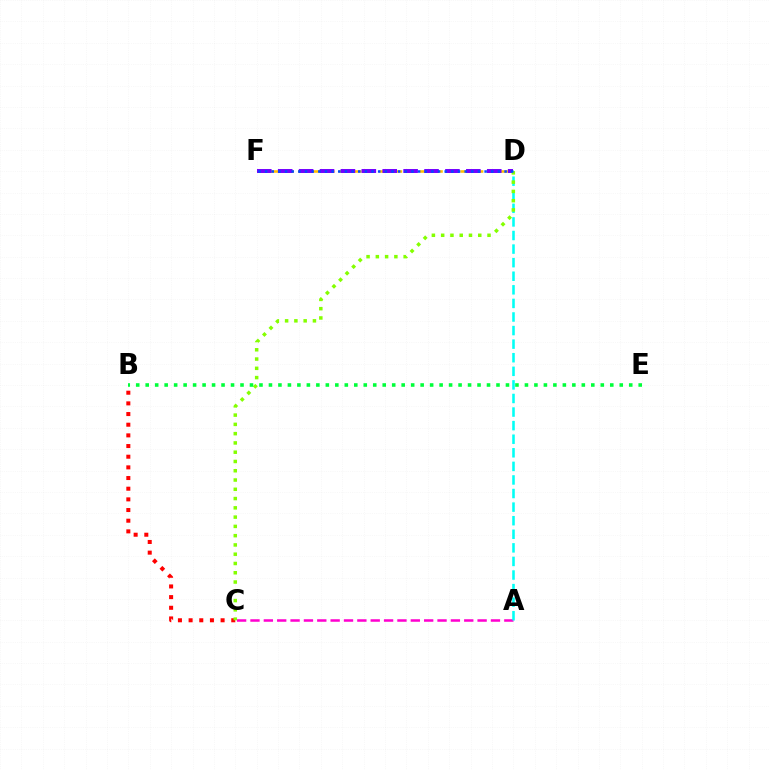{('A', 'C'): [{'color': '#ff00cf', 'line_style': 'dashed', 'thickness': 1.82}], ('A', 'D'): [{'color': '#00fff6', 'line_style': 'dashed', 'thickness': 1.84}], ('D', 'F'): [{'color': '#ffbd00', 'line_style': 'dashed', 'thickness': 1.84}, {'color': '#7200ff', 'line_style': 'dashed', 'thickness': 2.84}, {'color': '#004bff', 'line_style': 'dotted', 'thickness': 1.81}], ('B', 'C'): [{'color': '#ff0000', 'line_style': 'dotted', 'thickness': 2.9}], ('C', 'D'): [{'color': '#84ff00', 'line_style': 'dotted', 'thickness': 2.52}], ('B', 'E'): [{'color': '#00ff39', 'line_style': 'dotted', 'thickness': 2.58}]}